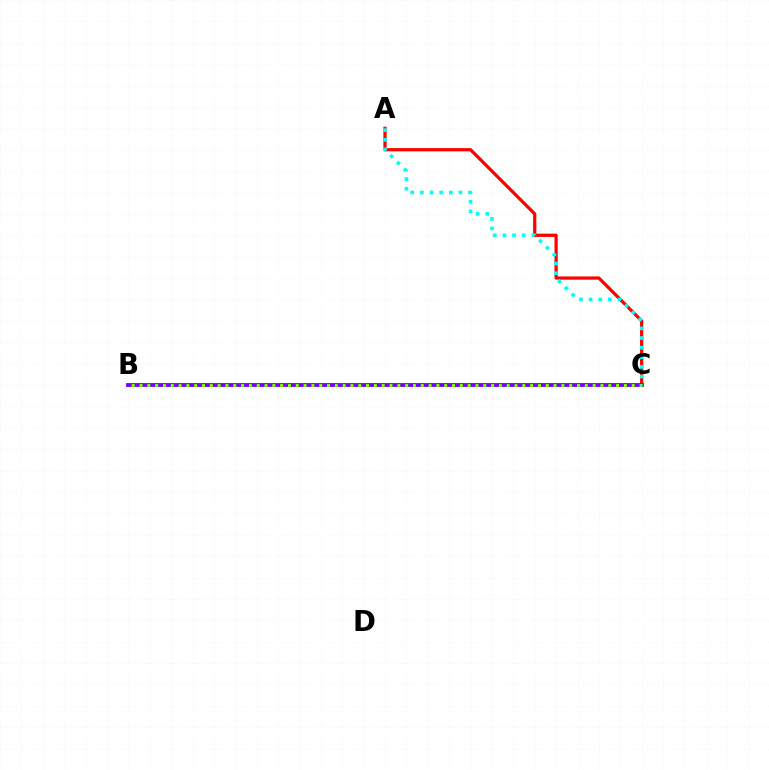{('A', 'C'): [{'color': '#ff0000', 'line_style': 'solid', 'thickness': 2.33}, {'color': '#00fff6', 'line_style': 'dotted', 'thickness': 2.62}], ('B', 'C'): [{'color': '#7200ff', 'line_style': 'solid', 'thickness': 2.75}, {'color': '#84ff00', 'line_style': 'dotted', 'thickness': 2.12}]}